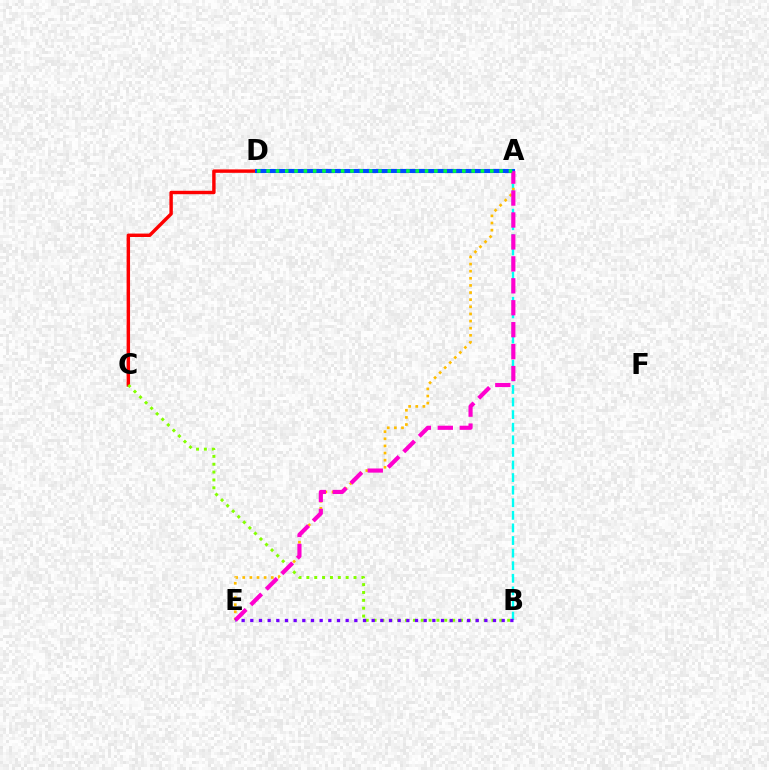{('C', 'D'): [{'color': '#ff0000', 'line_style': 'solid', 'thickness': 2.47}], ('A', 'B'): [{'color': '#00fff6', 'line_style': 'dashed', 'thickness': 1.71}], ('A', 'E'): [{'color': '#ffbd00', 'line_style': 'dotted', 'thickness': 1.94}, {'color': '#ff00cf', 'line_style': 'dashed', 'thickness': 2.98}], ('B', 'C'): [{'color': '#84ff00', 'line_style': 'dotted', 'thickness': 2.13}], ('A', 'D'): [{'color': '#004bff', 'line_style': 'solid', 'thickness': 2.95}, {'color': '#00ff39', 'line_style': 'dotted', 'thickness': 2.53}], ('B', 'E'): [{'color': '#7200ff', 'line_style': 'dotted', 'thickness': 2.36}]}